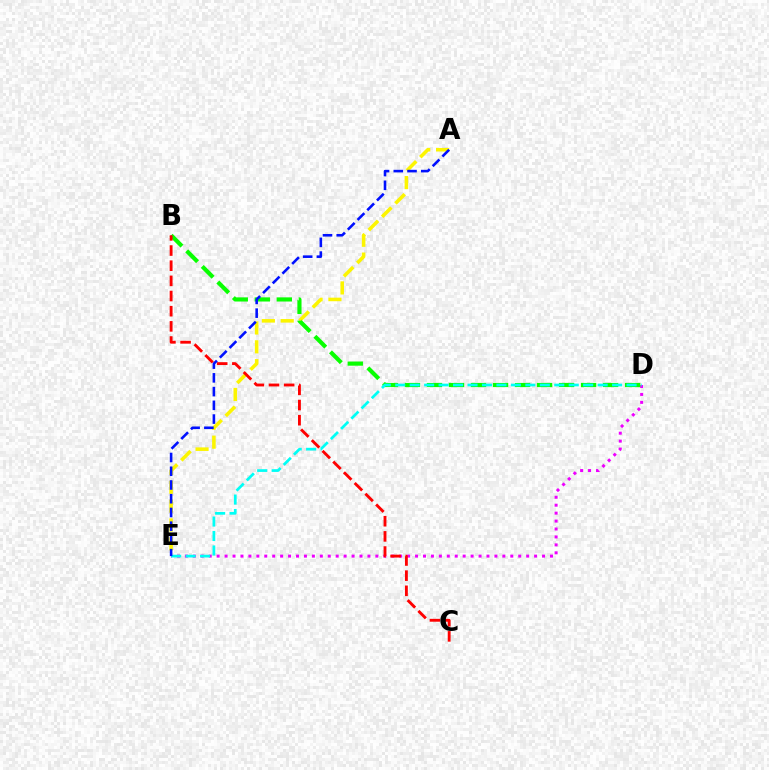{('A', 'E'): [{'color': '#fcf500', 'line_style': 'dashed', 'thickness': 2.56}, {'color': '#0010ff', 'line_style': 'dashed', 'thickness': 1.87}], ('D', 'E'): [{'color': '#ee00ff', 'line_style': 'dotted', 'thickness': 2.16}, {'color': '#00fff6', 'line_style': 'dashed', 'thickness': 1.96}], ('B', 'D'): [{'color': '#08ff00', 'line_style': 'dashed', 'thickness': 2.99}], ('B', 'C'): [{'color': '#ff0000', 'line_style': 'dashed', 'thickness': 2.06}]}